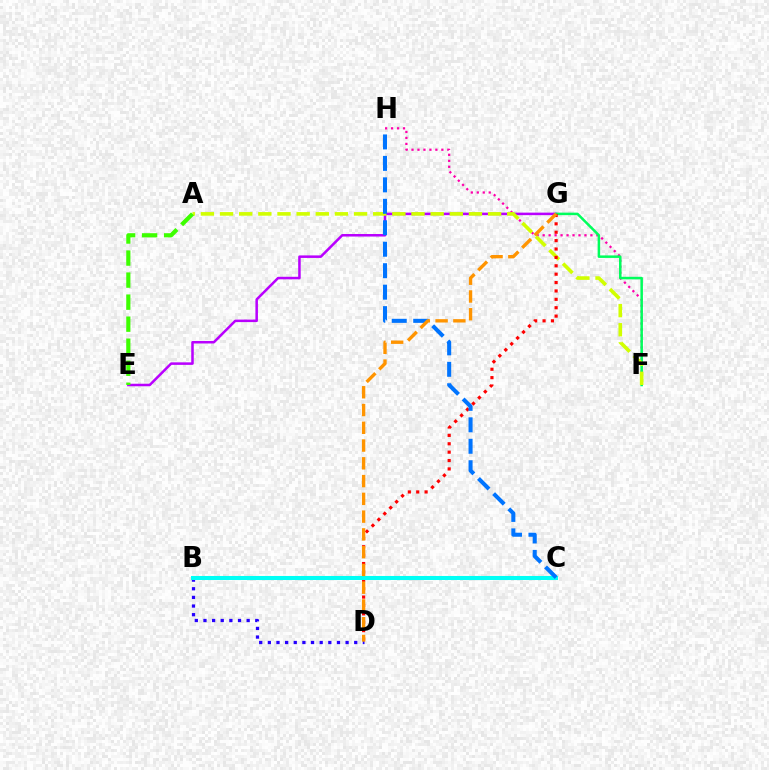{('E', 'G'): [{'color': '#b900ff', 'line_style': 'solid', 'thickness': 1.82}], ('F', 'H'): [{'color': '#ff00ac', 'line_style': 'dotted', 'thickness': 1.62}], ('F', 'G'): [{'color': '#00ff5c', 'line_style': 'solid', 'thickness': 1.81}], ('A', 'F'): [{'color': '#d1ff00', 'line_style': 'dashed', 'thickness': 2.6}], ('D', 'G'): [{'color': '#ff0000', 'line_style': 'dotted', 'thickness': 2.28}, {'color': '#ff9400', 'line_style': 'dashed', 'thickness': 2.41}], ('B', 'D'): [{'color': '#2500ff', 'line_style': 'dotted', 'thickness': 2.35}], ('B', 'C'): [{'color': '#00fff6', 'line_style': 'solid', 'thickness': 2.91}], ('C', 'H'): [{'color': '#0074ff', 'line_style': 'dashed', 'thickness': 2.92}], ('A', 'E'): [{'color': '#3dff00', 'line_style': 'dashed', 'thickness': 2.99}]}